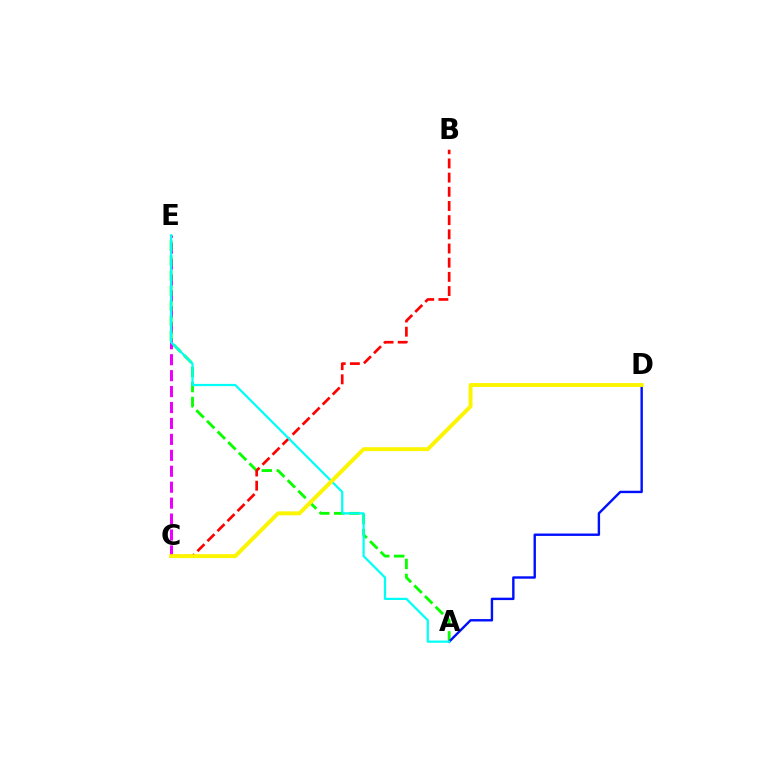{('C', 'E'): [{'color': '#ee00ff', 'line_style': 'dashed', 'thickness': 2.16}], ('A', 'E'): [{'color': '#08ff00', 'line_style': 'dashed', 'thickness': 2.04}, {'color': '#00fff6', 'line_style': 'solid', 'thickness': 1.6}], ('B', 'C'): [{'color': '#ff0000', 'line_style': 'dashed', 'thickness': 1.93}], ('A', 'D'): [{'color': '#0010ff', 'line_style': 'solid', 'thickness': 1.73}], ('C', 'D'): [{'color': '#fcf500', 'line_style': 'solid', 'thickness': 2.82}]}